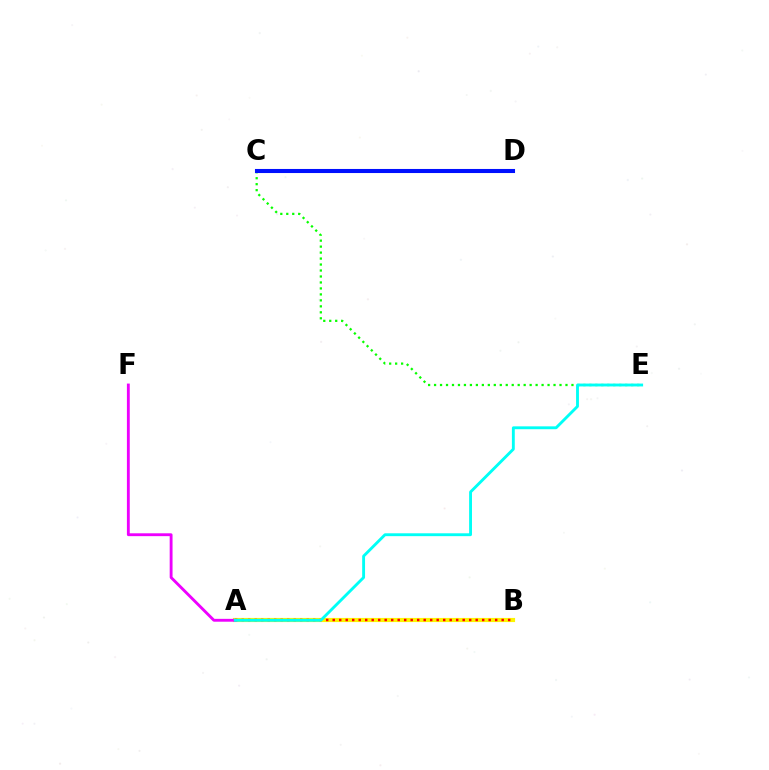{('A', 'B'): [{'color': '#fcf500', 'line_style': 'solid', 'thickness': 2.98}, {'color': '#ff0000', 'line_style': 'dotted', 'thickness': 1.77}], ('A', 'F'): [{'color': '#ee00ff', 'line_style': 'solid', 'thickness': 2.06}], ('C', 'E'): [{'color': '#08ff00', 'line_style': 'dotted', 'thickness': 1.62}], ('A', 'E'): [{'color': '#00fff6', 'line_style': 'solid', 'thickness': 2.07}], ('C', 'D'): [{'color': '#0010ff', 'line_style': 'solid', 'thickness': 2.93}]}